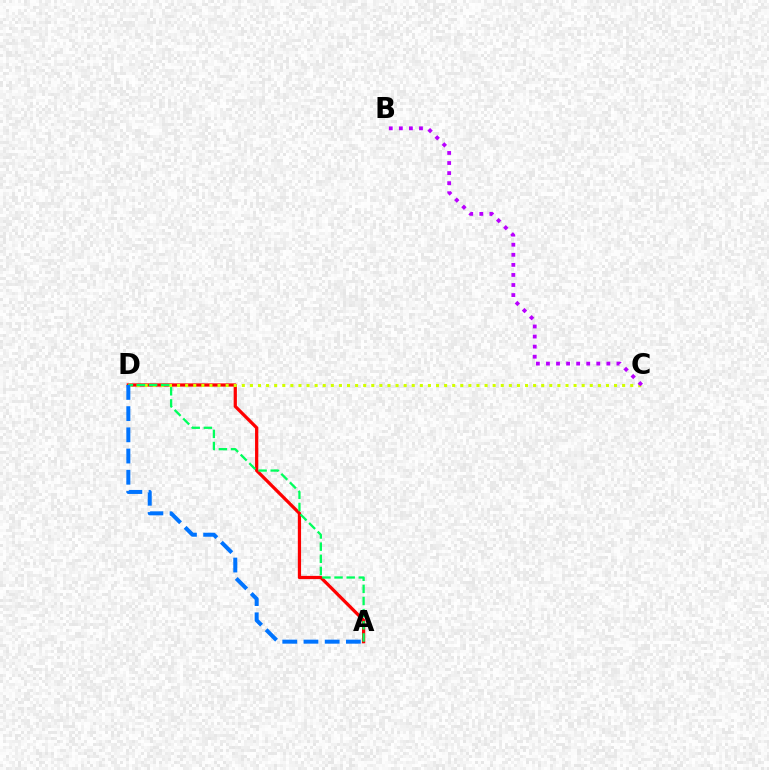{('A', 'D'): [{'color': '#ff0000', 'line_style': 'solid', 'thickness': 2.33}, {'color': '#00ff5c', 'line_style': 'dashed', 'thickness': 1.65}, {'color': '#0074ff', 'line_style': 'dashed', 'thickness': 2.88}], ('C', 'D'): [{'color': '#d1ff00', 'line_style': 'dotted', 'thickness': 2.2}], ('B', 'C'): [{'color': '#b900ff', 'line_style': 'dotted', 'thickness': 2.74}]}